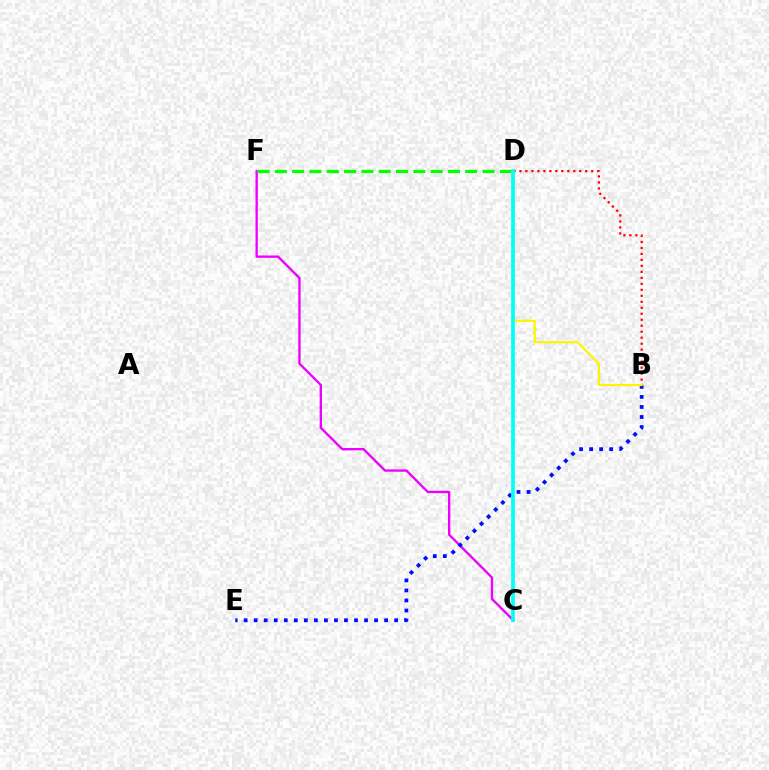{('C', 'F'): [{'color': '#ee00ff', 'line_style': 'solid', 'thickness': 1.68}], ('B', 'E'): [{'color': '#0010ff', 'line_style': 'dotted', 'thickness': 2.73}], ('B', 'D'): [{'color': '#ff0000', 'line_style': 'dotted', 'thickness': 1.63}, {'color': '#fcf500', 'line_style': 'solid', 'thickness': 1.58}], ('D', 'F'): [{'color': '#08ff00', 'line_style': 'dashed', 'thickness': 2.35}], ('C', 'D'): [{'color': '#00fff6', 'line_style': 'solid', 'thickness': 2.64}]}